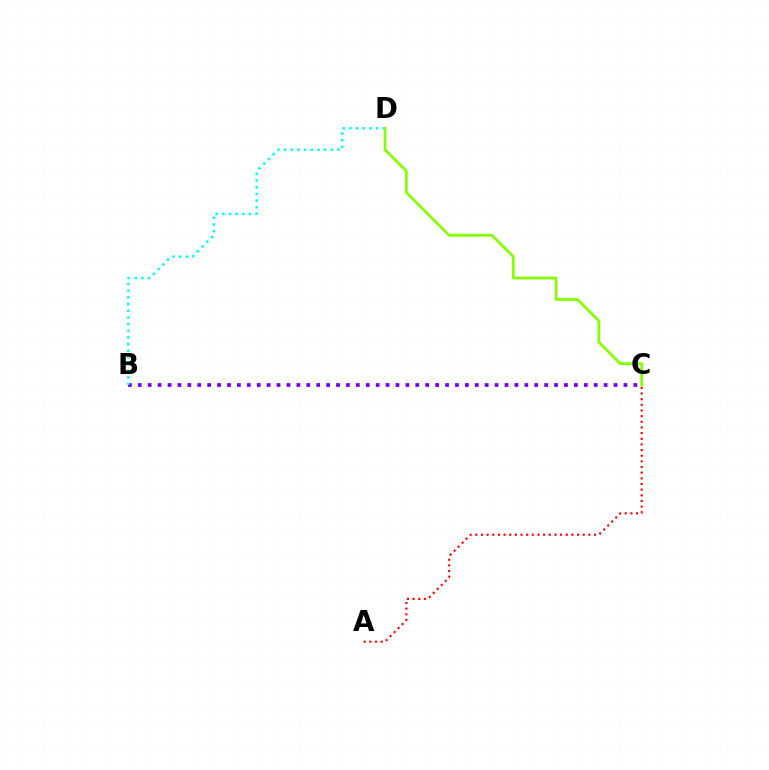{('A', 'C'): [{'color': '#ff0000', 'line_style': 'dotted', 'thickness': 1.54}], ('B', 'C'): [{'color': '#7200ff', 'line_style': 'dotted', 'thickness': 2.69}], ('B', 'D'): [{'color': '#00fff6', 'line_style': 'dotted', 'thickness': 1.81}], ('C', 'D'): [{'color': '#84ff00', 'line_style': 'solid', 'thickness': 1.97}]}